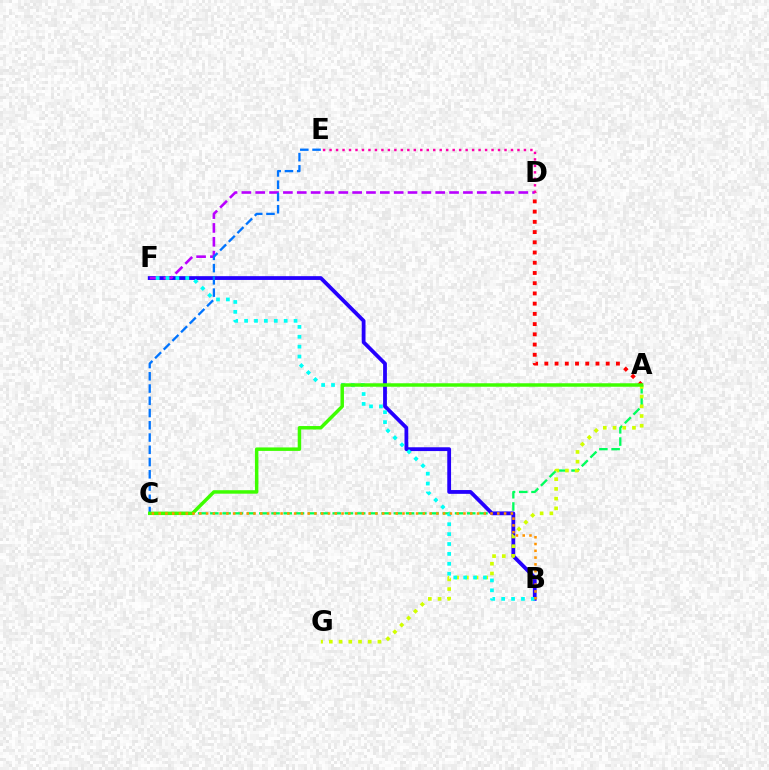{('A', 'C'): [{'color': '#00ff5c', 'line_style': 'dashed', 'thickness': 1.66}, {'color': '#3dff00', 'line_style': 'solid', 'thickness': 2.5}], ('B', 'F'): [{'color': '#2500ff', 'line_style': 'solid', 'thickness': 2.73}, {'color': '#00fff6', 'line_style': 'dotted', 'thickness': 2.69}], ('A', 'D'): [{'color': '#ff0000', 'line_style': 'dotted', 'thickness': 2.78}], ('D', 'F'): [{'color': '#b900ff', 'line_style': 'dashed', 'thickness': 1.88}], ('A', 'G'): [{'color': '#d1ff00', 'line_style': 'dotted', 'thickness': 2.64}], ('C', 'E'): [{'color': '#0074ff', 'line_style': 'dashed', 'thickness': 1.66}], ('D', 'E'): [{'color': '#ff00ac', 'line_style': 'dotted', 'thickness': 1.76}], ('B', 'C'): [{'color': '#ff9400', 'line_style': 'dotted', 'thickness': 1.84}]}